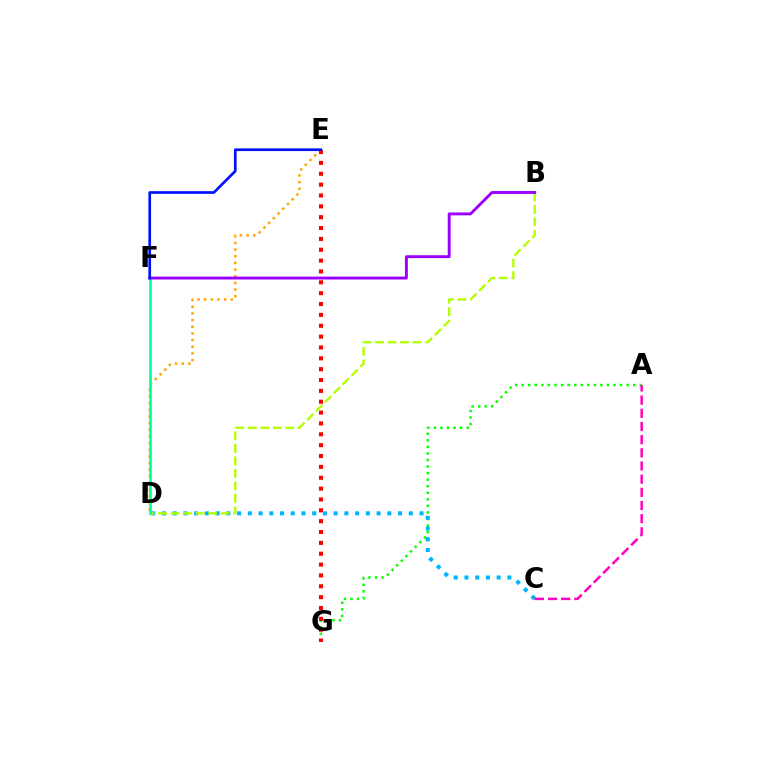{('A', 'G'): [{'color': '#08ff00', 'line_style': 'dotted', 'thickness': 1.78}], ('D', 'E'): [{'color': '#ffa500', 'line_style': 'dotted', 'thickness': 1.81}], ('C', 'D'): [{'color': '#00b5ff', 'line_style': 'dotted', 'thickness': 2.92}], ('E', 'G'): [{'color': '#ff0000', 'line_style': 'dotted', 'thickness': 2.95}], ('B', 'D'): [{'color': '#b3ff00', 'line_style': 'dashed', 'thickness': 1.7}], ('D', 'F'): [{'color': '#00ff9d', 'line_style': 'solid', 'thickness': 1.91}], ('B', 'F'): [{'color': '#9b00ff', 'line_style': 'solid', 'thickness': 2.09}], ('A', 'C'): [{'color': '#ff00bd', 'line_style': 'dashed', 'thickness': 1.79}], ('E', 'F'): [{'color': '#0010ff', 'line_style': 'solid', 'thickness': 1.93}]}